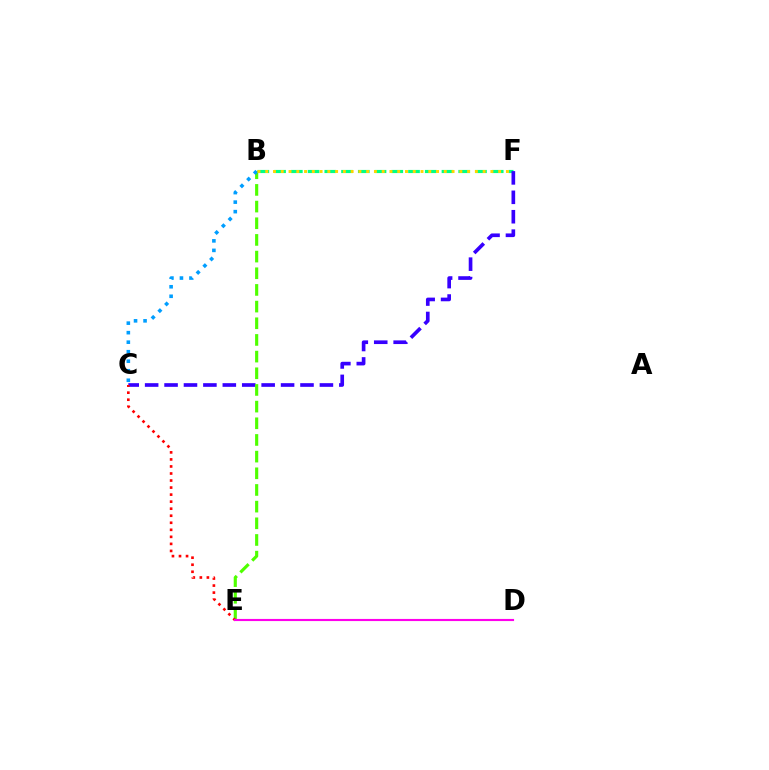{('B', 'F'): [{'color': '#00ff86', 'line_style': 'dashed', 'thickness': 2.27}, {'color': '#ffd500', 'line_style': 'dotted', 'thickness': 2.11}], ('C', 'F'): [{'color': '#3700ff', 'line_style': 'dashed', 'thickness': 2.64}], ('B', 'E'): [{'color': '#4fff00', 'line_style': 'dashed', 'thickness': 2.26}], ('B', 'C'): [{'color': '#009eff', 'line_style': 'dotted', 'thickness': 2.59}], ('C', 'E'): [{'color': '#ff0000', 'line_style': 'dotted', 'thickness': 1.91}], ('D', 'E'): [{'color': '#ff00ed', 'line_style': 'solid', 'thickness': 1.54}]}